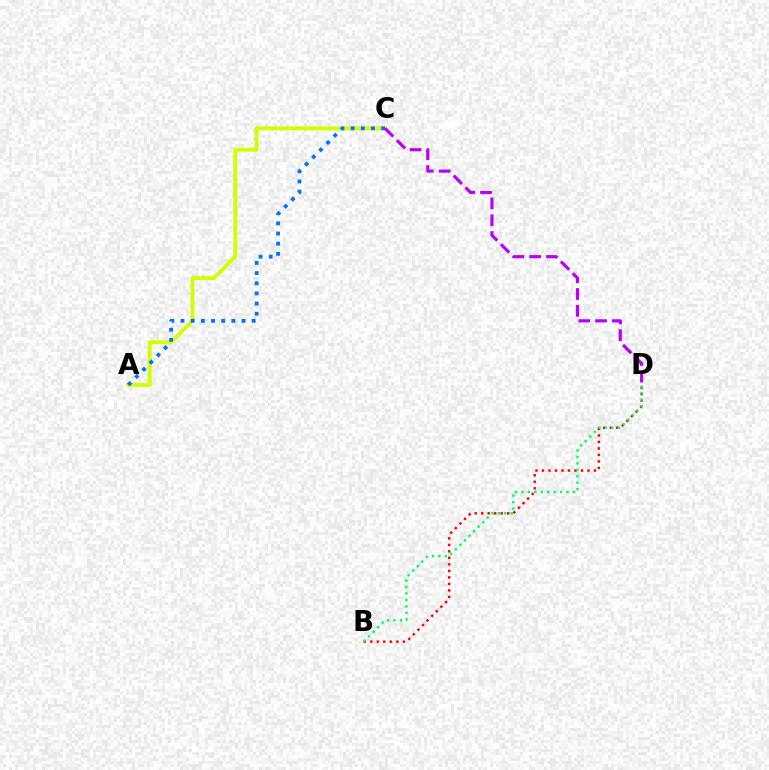{('B', 'D'): [{'color': '#ff0000', 'line_style': 'dotted', 'thickness': 1.77}, {'color': '#00ff5c', 'line_style': 'dotted', 'thickness': 1.75}], ('A', 'C'): [{'color': '#d1ff00', 'line_style': 'solid', 'thickness': 2.78}, {'color': '#0074ff', 'line_style': 'dotted', 'thickness': 2.76}], ('C', 'D'): [{'color': '#b900ff', 'line_style': 'dashed', 'thickness': 2.28}]}